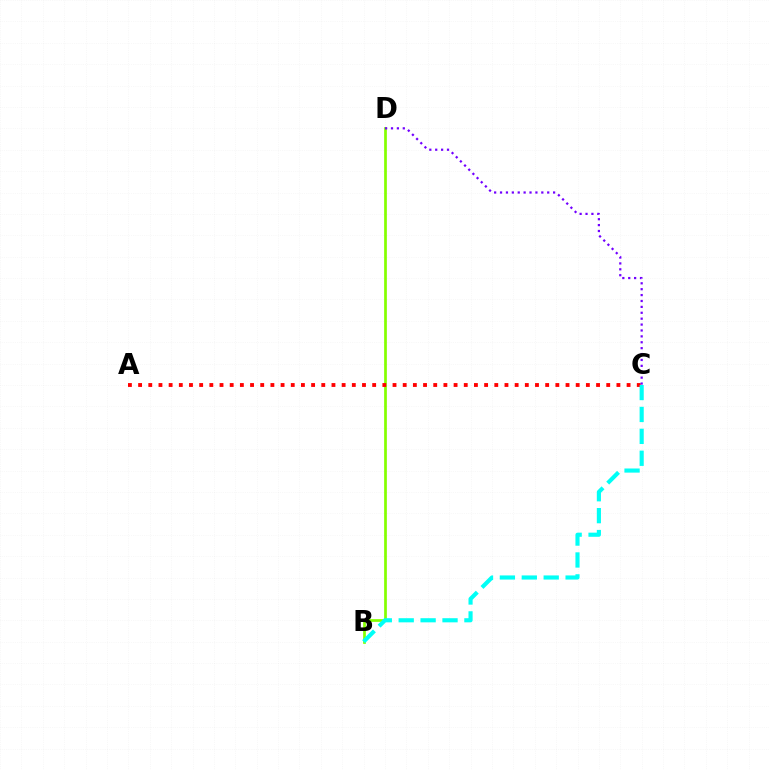{('B', 'D'): [{'color': '#84ff00', 'line_style': 'solid', 'thickness': 1.95}], ('A', 'C'): [{'color': '#ff0000', 'line_style': 'dotted', 'thickness': 2.76}], ('B', 'C'): [{'color': '#00fff6', 'line_style': 'dashed', 'thickness': 2.98}], ('C', 'D'): [{'color': '#7200ff', 'line_style': 'dotted', 'thickness': 1.6}]}